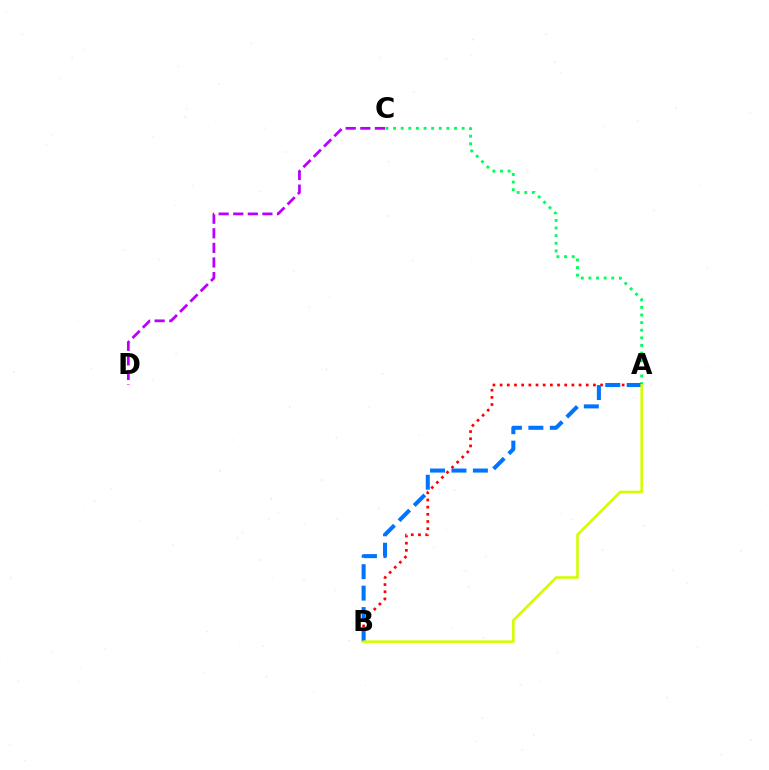{('A', 'C'): [{'color': '#00ff5c', 'line_style': 'dotted', 'thickness': 2.07}], ('C', 'D'): [{'color': '#b900ff', 'line_style': 'dashed', 'thickness': 1.98}], ('A', 'B'): [{'color': '#ff0000', 'line_style': 'dotted', 'thickness': 1.95}, {'color': '#0074ff', 'line_style': 'dashed', 'thickness': 2.91}, {'color': '#d1ff00', 'line_style': 'solid', 'thickness': 1.86}]}